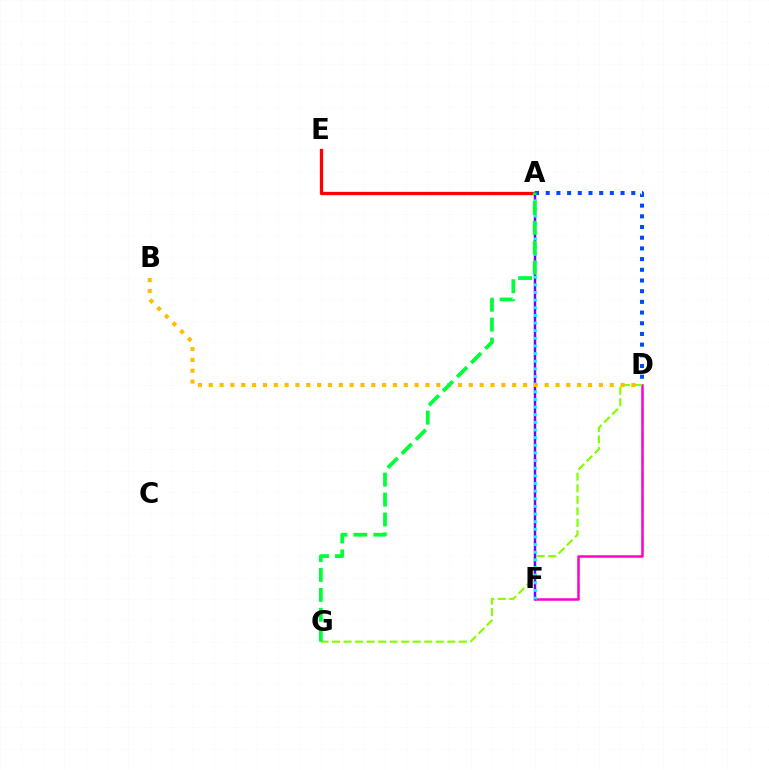{('D', 'F'): [{'color': '#ff00cf', 'line_style': 'solid', 'thickness': 1.8}], ('D', 'G'): [{'color': '#84ff00', 'line_style': 'dashed', 'thickness': 1.57}], ('A', 'F'): [{'color': '#7200ff', 'line_style': 'solid', 'thickness': 1.78}, {'color': '#00fff6', 'line_style': 'dotted', 'thickness': 2.08}], ('A', 'E'): [{'color': '#ff0000', 'line_style': 'solid', 'thickness': 2.37}], ('B', 'D'): [{'color': '#ffbd00', 'line_style': 'dotted', 'thickness': 2.94}], ('A', 'D'): [{'color': '#004bff', 'line_style': 'dotted', 'thickness': 2.91}], ('A', 'G'): [{'color': '#00ff39', 'line_style': 'dashed', 'thickness': 2.71}]}